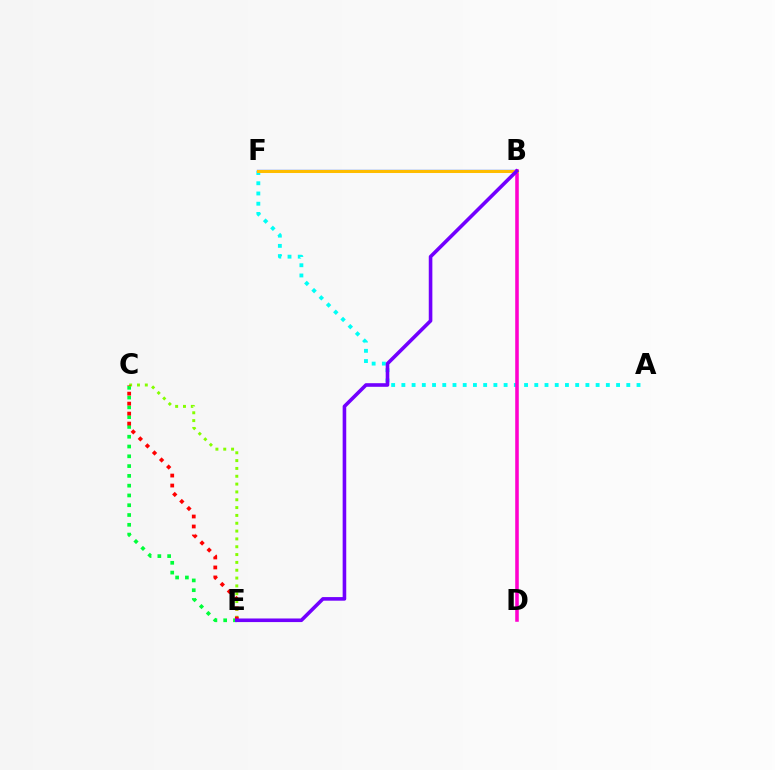{('B', 'F'): [{'color': '#004bff', 'line_style': 'solid', 'thickness': 1.65}, {'color': '#ffbd00', 'line_style': 'solid', 'thickness': 2.18}], ('A', 'F'): [{'color': '#00fff6', 'line_style': 'dotted', 'thickness': 2.78}], ('C', 'E'): [{'color': '#00ff39', 'line_style': 'dotted', 'thickness': 2.66}, {'color': '#84ff00', 'line_style': 'dotted', 'thickness': 2.13}, {'color': '#ff0000', 'line_style': 'dotted', 'thickness': 2.71}], ('B', 'D'): [{'color': '#ff00cf', 'line_style': 'solid', 'thickness': 2.56}], ('B', 'E'): [{'color': '#7200ff', 'line_style': 'solid', 'thickness': 2.59}]}